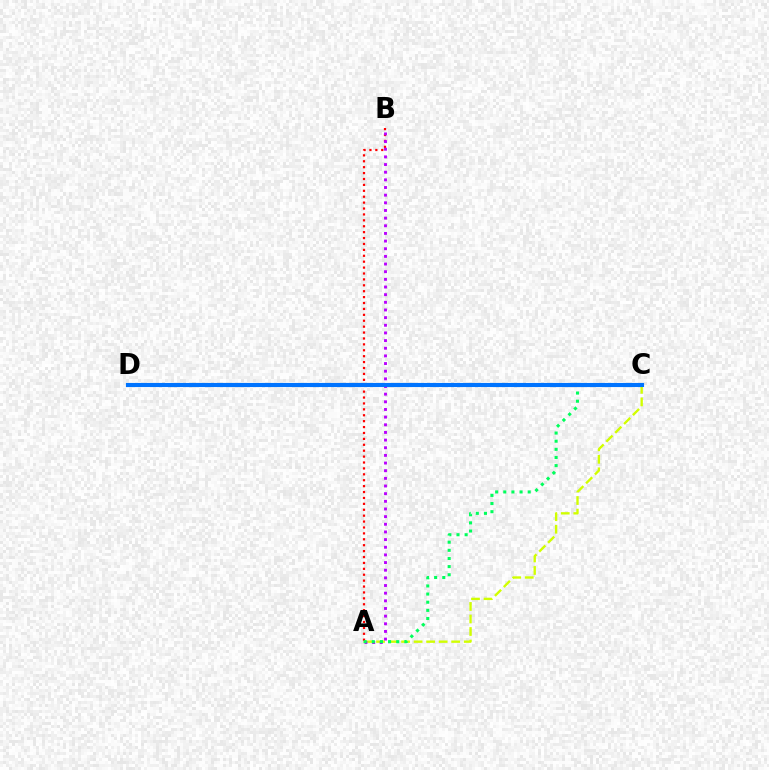{('A', 'C'): [{'color': '#d1ff00', 'line_style': 'dashed', 'thickness': 1.7}, {'color': '#00ff5c', 'line_style': 'dotted', 'thickness': 2.21}], ('A', 'B'): [{'color': '#ff0000', 'line_style': 'dotted', 'thickness': 1.6}, {'color': '#b900ff', 'line_style': 'dotted', 'thickness': 2.08}], ('C', 'D'): [{'color': '#0074ff', 'line_style': 'solid', 'thickness': 2.97}]}